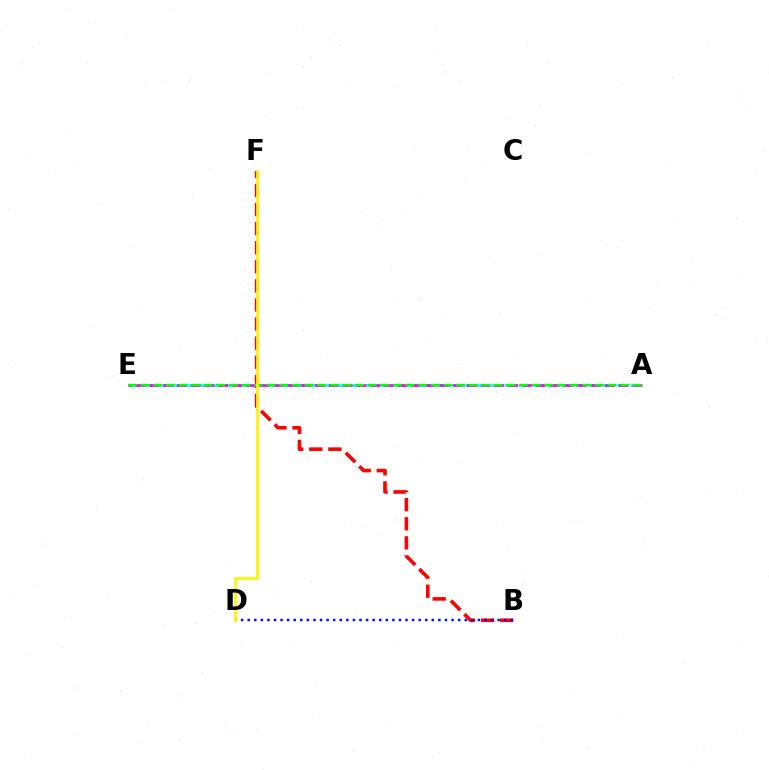{('B', 'F'): [{'color': '#ff0000', 'line_style': 'dashed', 'thickness': 2.59}], ('B', 'D'): [{'color': '#0010ff', 'line_style': 'dotted', 'thickness': 1.79}], ('A', 'E'): [{'color': '#00fff6', 'line_style': 'dashed', 'thickness': 1.89}, {'color': '#ee00ff', 'line_style': 'dashed', 'thickness': 1.88}, {'color': '#08ff00', 'line_style': 'dashed', 'thickness': 1.71}], ('D', 'F'): [{'color': '#fcf500', 'line_style': 'solid', 'thickness': 1.95}]}